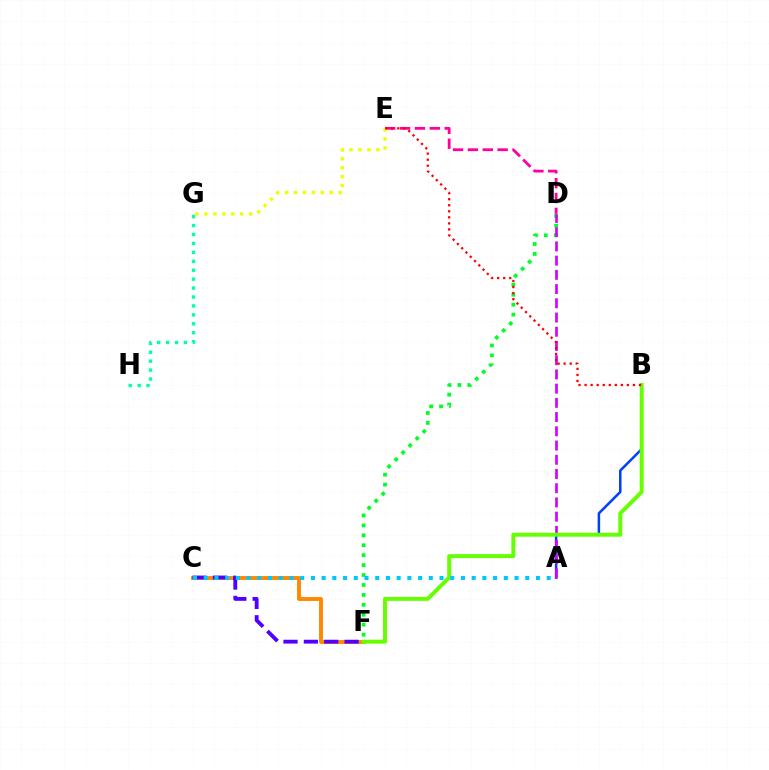{('C', 'F'): [{'color': '#ff8800', 'line_style': 'solid', 'thickness': 2.8}, {'color': '#4f00ff', 'line_style': 'dashed', 'thickness': 2.77}], ('D', 'F'): [{'color': '#00ff27', 'line_style': 'dotted', 'thickness': 2.7}], ('D', 'E'): [{'color': '#ff00a0', 'line_style': 'dashed', 'thickness': 2.02}], ('G', 'H'): [{'color': '#00ffaf', 'line_style': 'dotted', 'thickness': 2.43}], ('A', 'B'): [{'color': '#003fff', 'line_style': 'solid', 'thickness': 1.81}], ('A', 'D'): [{'color': '#d600ff', 'line_style': 'dashed', 'thickness': 1.93}], ('B', 'F'): [{'color': '#66ff00', 'line_style': 'solid', 'thickness': 2.85}], ('A', 'C'): [{'color': '#00c7ff', 'line_style': 'dotted', 'thickness': 2.91}], ('E', 'G'): [{'color': '#eeff00', 'line_style': 'dotted', 'thickness': 2.43}], ('B', 'E'): [{'color': '#ff0000', 'line_style': 'dotted', 'thickness': 1.64}]}